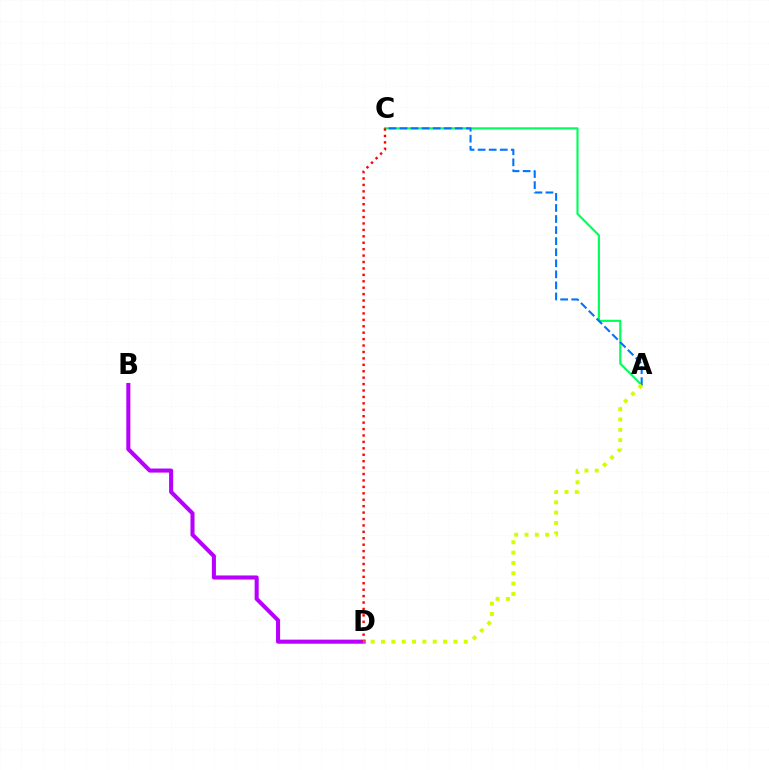{('A', 'C'): [{'color': '#00ff5c', 'line_style': 'solid', 'thickness': 1.55}, {'color': '#0074ff', 'line_style': 'dashed', 'thickness': 1.5}], ('B', 'D'): [{'color': '#b900ff', 'line_style': 'solid', 'thickness': 2.93}], ('C', 'D'): [{'color': '#ff0000', 'line_style': 'dotted', 'thickness': 1.75}], ('A', 'D'): [{'color': '#d1ff00', 'line_style': 'dotted', 'thickness': 2.81}]}